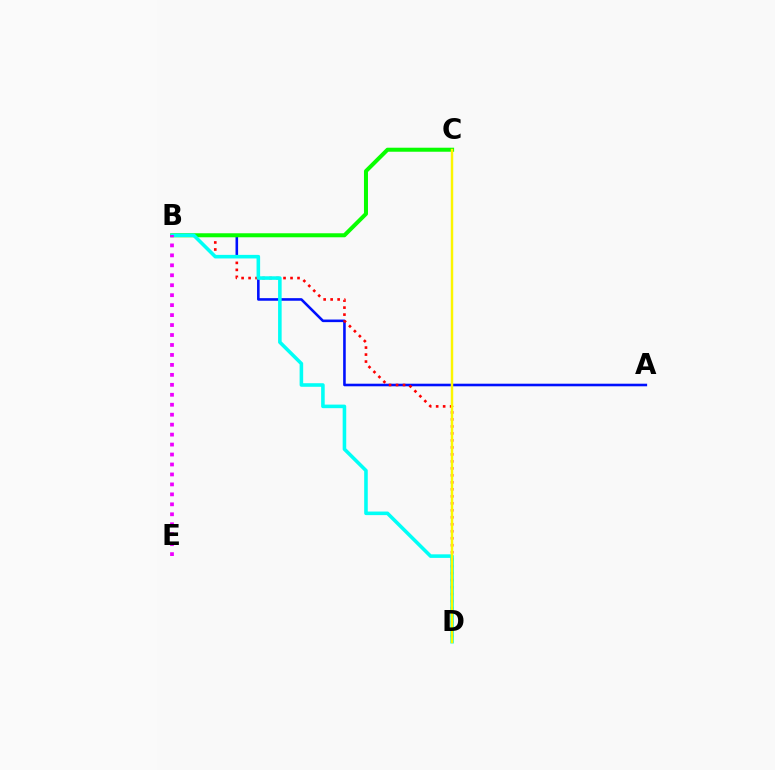{('A', 'B'): [{'color': '#0010ff', 'line_style': 'solid', 'thickness': 1.86}], ('B', 'D'): [{'color': '#ff0000', 'line_style': 'dotted', 'thickness': 1.9}, {'color': '#00fff6', 'line_style': 'solid', 'thickness': 2.57}], ('B', 'C'): [{'color': '#08ff00', 'line_style': 'solid', 'thickness': 2.89}], ('C', 'D'): [{'color': '#fcf500', 'line_style': 'solid', 'thickness': 1.77}], ('B', 'E'): [{'color': '#ee00ff', 'line_style': 'dotted', 'thickness': 2.71}]}